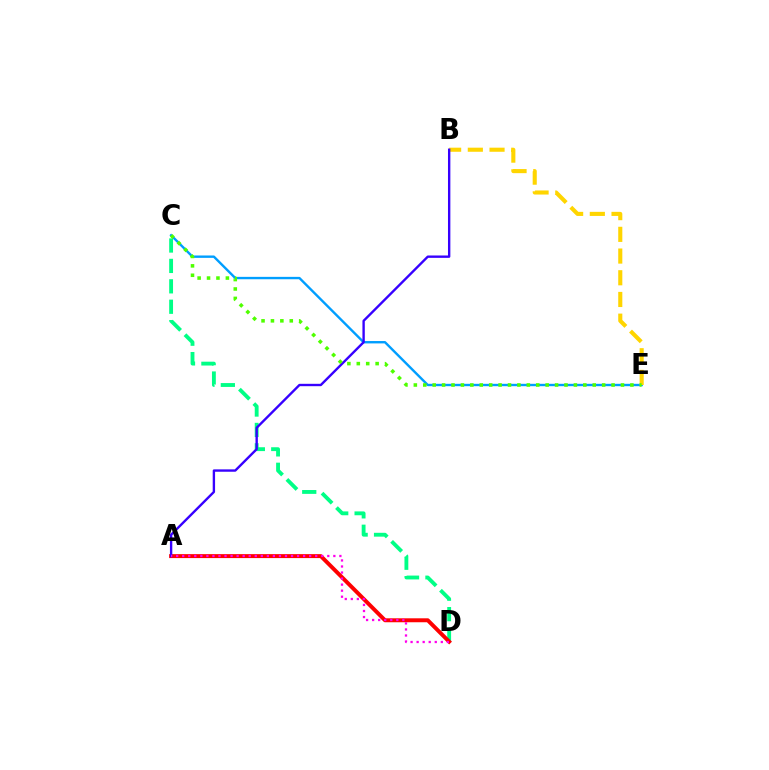{('C', 'E'): [{'color': '#009eff', 'line_style': 'solid', 'thickness': 1.72}, {'color': '#4fff00', 'line_style': 'dotted', 'thickness': 2.56}], ('C', 'D'): [{'color': '#00ff86', 'line_style': 'dashed', 'thickness': 2.77}], ('A', 'D'): [{'color': '#ff0000', 'line_style': 'solid', 'thickness': 2.84}, {'color': '#ff00ed', 'line_style': 'dotted', 'thickness': 1.64}], ('B', 'E'): [{'color': '#ffd500', 'line_style': 'dashed', 'thickness': 2.95}], ('A', 'B'): [{'color': '#3700ff', 'line_style': 'solid', 'thickness': 1.71}]}